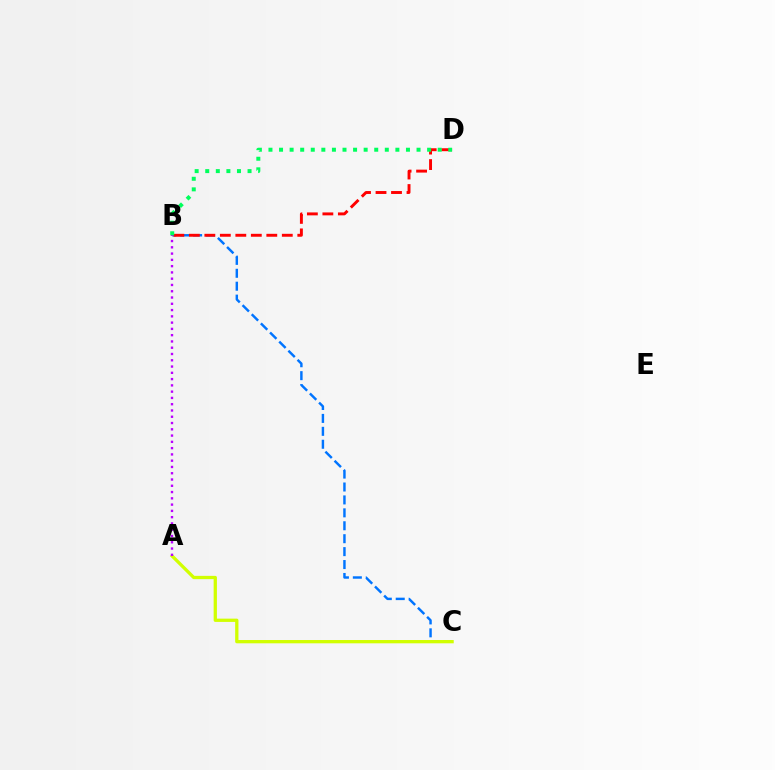{('B', 'C'): [{'color': '#0074ff', 'line_style': 'dashed', 'thickness': 1.76}], ('A', 'C'): [{'color': '#d1ff00', 'line_style': 'solid', 'thickness': 2.36}], ('B', 'D'): [{'color': '#ff0000', 'line_style': 'dashed', 'thickness': 2.1}, {'color': '#00ff5c', 'line_style': 'dotted', 'thickness': 2.87}], ('A', 'B'): [{'color': '#b900ff', 'line_style': 'dotted', 'thickness': 1.71}]}